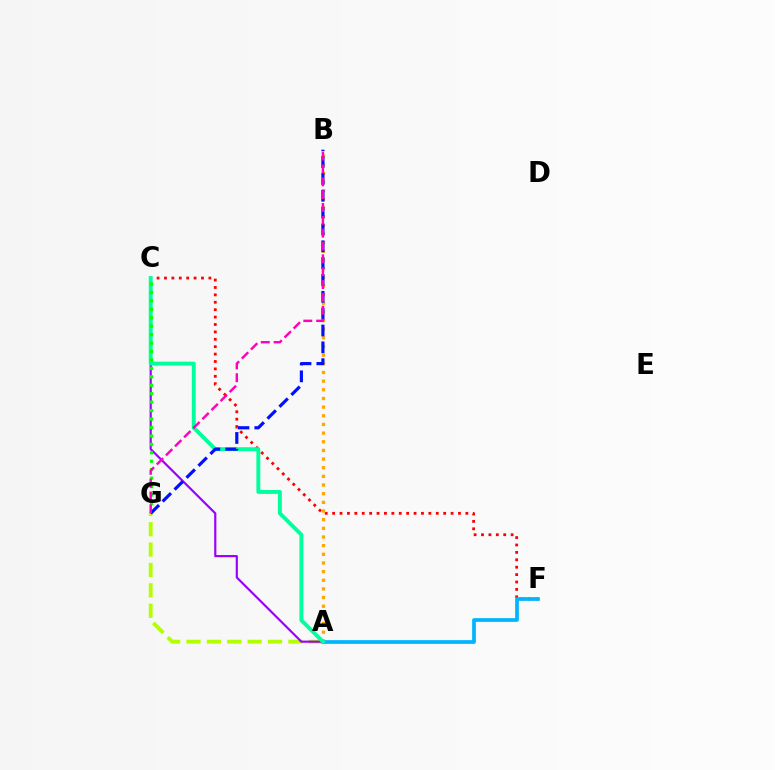{('C', 'F'): [{'color': '#ff0000', 'line_style': 'dotted', 'thickness': 2.01}], ('A', 'G'): [{'color': '#b3ff00', 'line_style': 'dashed', 'thickness': 2.77}], ('A', 'C'): [{'color': '#9b00ff', 'line_style': 'solid', 'thickness': 1.56}, {'color': '#00ff9d', 'line_style': 'solid', 'thickness': 2.8}], ('A', 'B'): [{'color': '#ffa500', 'line_style': 'dotted', 'thickness': 2.35}], ('A', 'F'): [{'color': '#00b5ff', 'line_style': 'solid', 'thickness': 2.67}], ('C', 'G'): [{'color': '#08ff00', 'line_style': 'dotted', 'thickness': 2.29}], ('B', 'G'): [{'color': '#0010ff', 'line_style': 'dashed', 'thickness': 2.29}, {'color': '#ff00bd', 'line_style': 'dashed', 'thickness': 1.74}]}